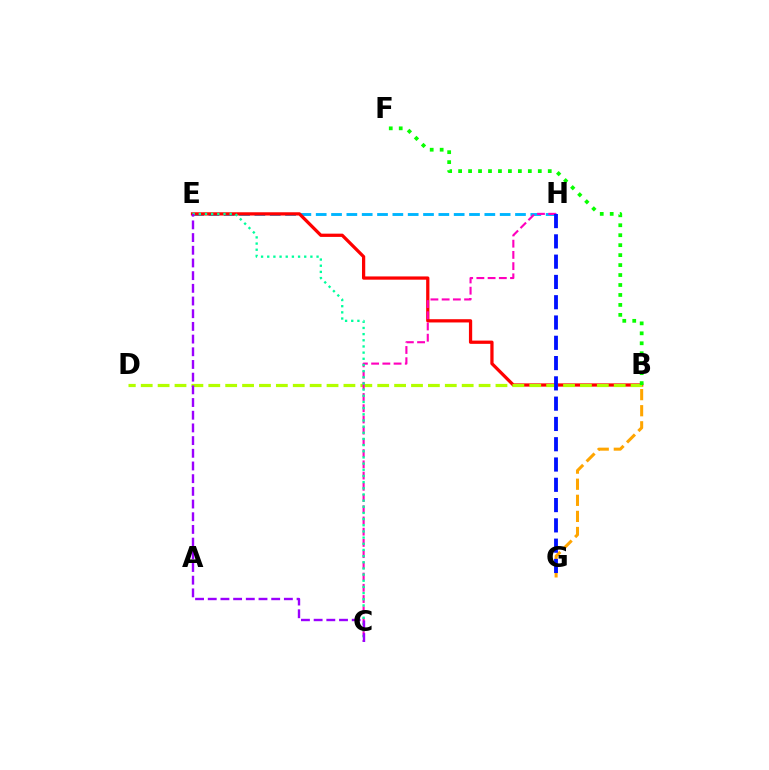{('B', 'G'): [{'color': '#ffa500', 'line_style': 'dashed', 'thickness': 2.19}], ('E', 'H'): [{'color': '#00b5ff', 'line_style': 'dashed', 'thickness': 2.08}], ('B', 'E'): [{'color': '#ff0000', 'line_style': 'solid', 'thickness': 2.34}], ('B', 'D'): [{'color': '#b3ff00', 'line_style': 'dashed', 'thickness': 2.29}], ('C', 'H'): [{'color': '#ff00bd', 'line_style': 'dashed', 'thickness': 1.52}], ('C', 'E'): [{'color': '#00ff9d', 'line_style': 'dotted', 'thickness': 1.68}, {'color': '#9b00ff', 'line_style': 'dashed', 'thickness': 1.72}], ('B', 'F'): [{'color': '#08ff00', 'line_style': 'dotted', 'thickness': 2.71}], ('G', 'H'): [{'color': '#0010ff', 'line_style': 'dashed', 'thickness': 2.76}]}